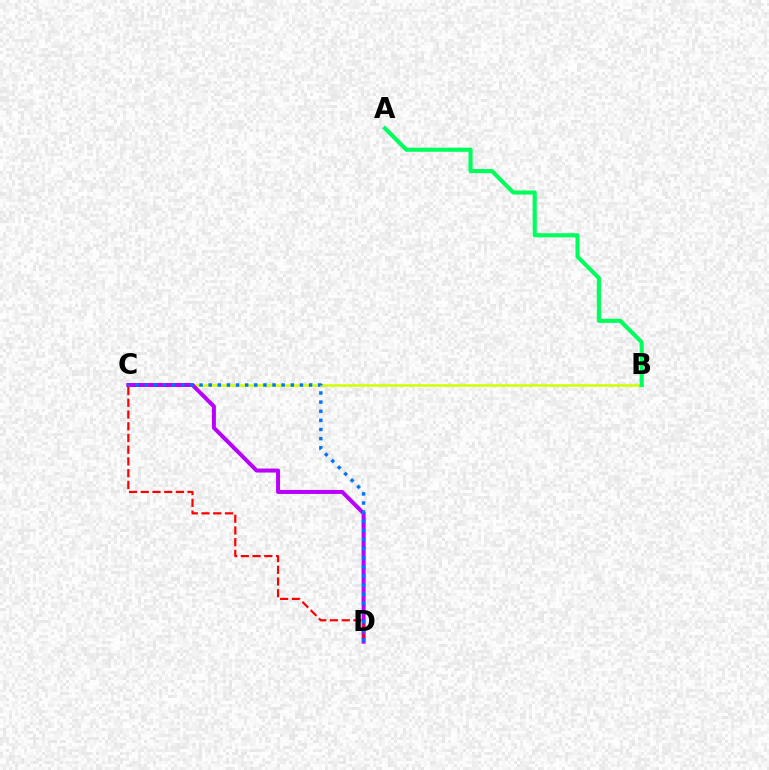{('B', 'C'): [{'color': '#d1ff00', 'line_style': 'solid', 'thickness': 1.81}], ('C', 'D'): [{'color': '#b900ff', 'line_style': 'solid', 'thickness': 2.87}, {'color': '#ff0000', 'line_style': 'dashed', 'thickness': 1.59}, {'color': '#0074ff', 'line_style': 'dotted', 'thickness': 2.48}], ('A', 'B'): [{'color': '#00ff5c', 'line_style': 'solid', 'thickness': 2.96}]}